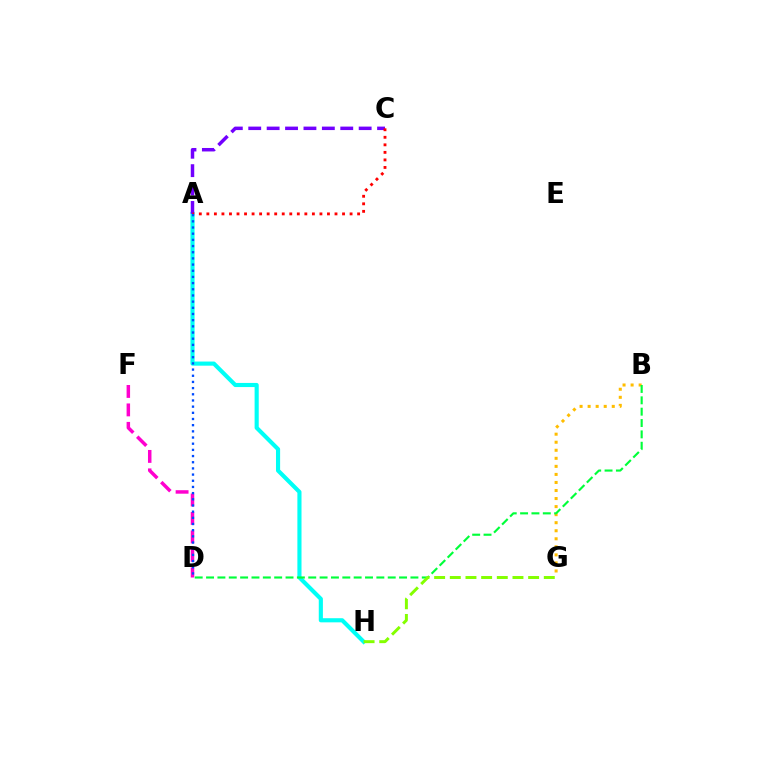{('D', 'F'): [{'color': '#ff00cf', 'line_style': 'dashed', 'thickness': 2.51}], ('B', 'G'): [{'color': '#ffbd00', 'line_style': 'dotted', 'thickness': 2.19}], ('A', 'H'): [{'color': '#00fff6', 'line_style': 'solid', 'thickness': 2.97}], ('B', 'D'): [{'color': '#00ff39', 'line_style': 'dashed', 'thickness': 1.54}], ('A', 'C'): [{'color': '#7200ff', 'line_style': 'dashed', 'thickness': 2.5}, {'color': '#ff0000', 'line_style': 'dotted', 'thickness': 2.05}], ('G', 'H'): [{'color': '#84ff00', 'line_style': 'dashed', 'thickness': 2.13}], ('A', 'D'): [{'color': '#004bff', 'line_style': 'dotted', 'thickness': 1.68}]}